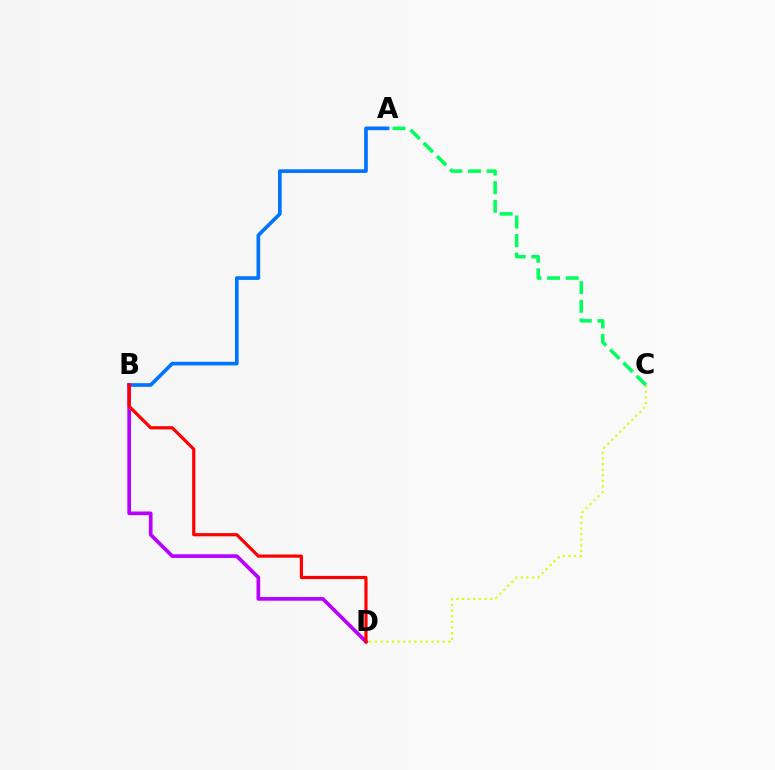{('C', 'D'): [{'color': '#d1ff00', 'line_style': 'dotted', 'thickness': 1.53}], ('A', 'B'): [{'color': '#0074ff', 'line_style': 'solid', 'thickness': 2.64}], ('B', 'D'): [{'color': '#b900ff', 'line_style': 'solid', 'thickness': 2.65}, {'color': '#ff0000', 'line_style': 'solid', 'thickness': 2.29}], ('A', 'C'): [{'color': '#00ff5c', 'line_style': 'dashed', 'thickness': 2.53}]}